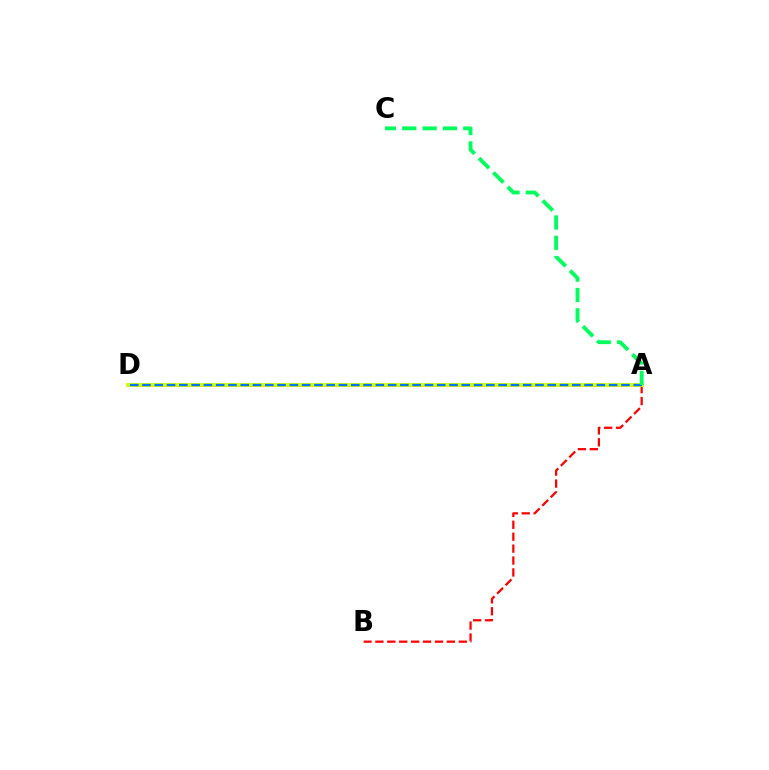{('A', 'B'): [{'color': '#ff0000', 'line_style': 'dashed', 'thickness': 1.62}], ('A', 'D'): [{'color': '#b900ff', 'line_style': 'solid', 'thickness': 2.0}, {'color': '#d1ff00', 'line_style': 'solid', 'thickness': 2.8}, {'color': '#0074ff', 'line_style': 'dashed', 'thickness': 1.67}], ('A', 'C'): [{'color': '#00ff5c', 'line_style': 'dashed', 'thickness': 2.76}]}